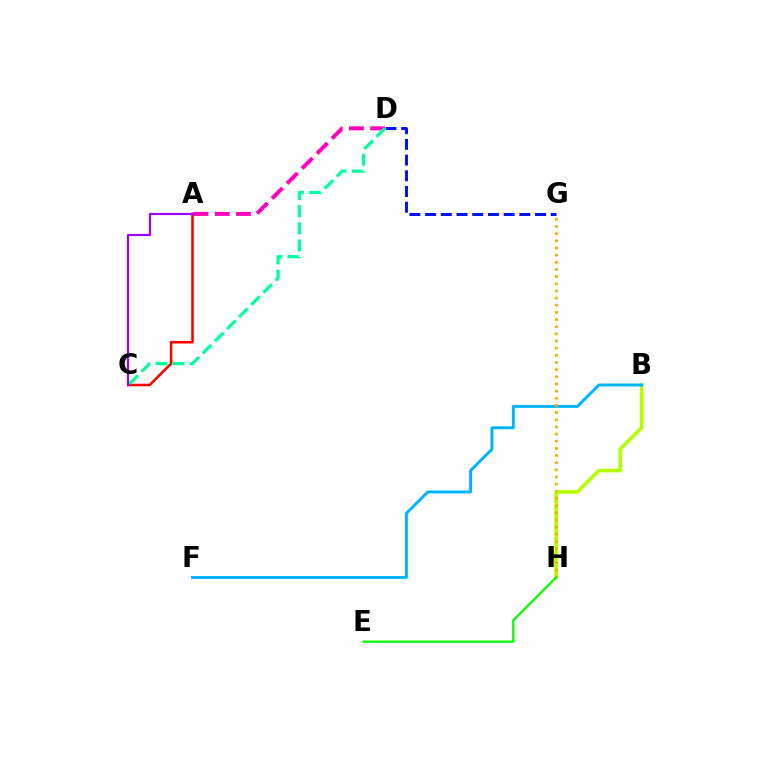{('B', 'H'): [{'color': '#b3ff00', 'line_style': 'solid', 'thickness': 2.64}], ('A', 'C'): [{'color': '#ff0000', 'line_style': 'solid', 'thickness': 1.85}, {'color': '#9b00ff', 'line_style': 'solid', 'thickness': 1.58}], ('B', 'F'): [{'color': '#00b5ff', 'line_style': 'solid', 'thickness': 2.11}], ('A', 'D'): [{'color': '#ff00bd', 'line_style': 'dashed', 'thickness': 2.88}], ('D', 'G'): [{'color': '#0010ff', 'line_style': 'dashed', 'thickness': 2.13}], ('G', 'H'): [{'color': '#ffa500', 'line_style': 'dotted', 'thickness': 1.94}], ('C', 'D'): [{'color': '#00ff9d', 'line_style': 'dashed', 'thickness': 2.33}], ('E', 'H'): [{'color': '#08ff00', 'line_style': 'solid', 'thickness': 1.65}]}